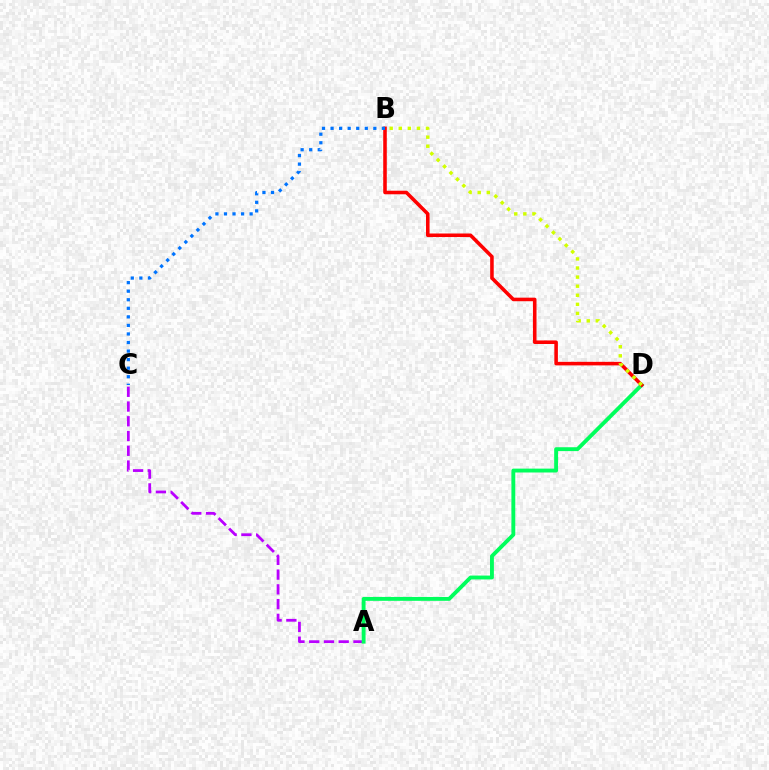{('A', 'C'): [{'color': '#b900ff', 'line_style': 'dashed', 'thickness': 2.0}], ('A', 'D'): [{'color': '#00ff5c', 'line_style': 'solid', 'thickness': 2.79}], ('B', 'D'): [{'color': '#ff0000', 'line_style': 'solid', 'thickness': 2.56}, {'color': '#d1ff00', 'line_style': 'dotted', 'thickness': 2.47}], ('B', 'C'): [{'color': '#0074ff', 'line_style': 'dotted', 'thickness': 2.32}]}